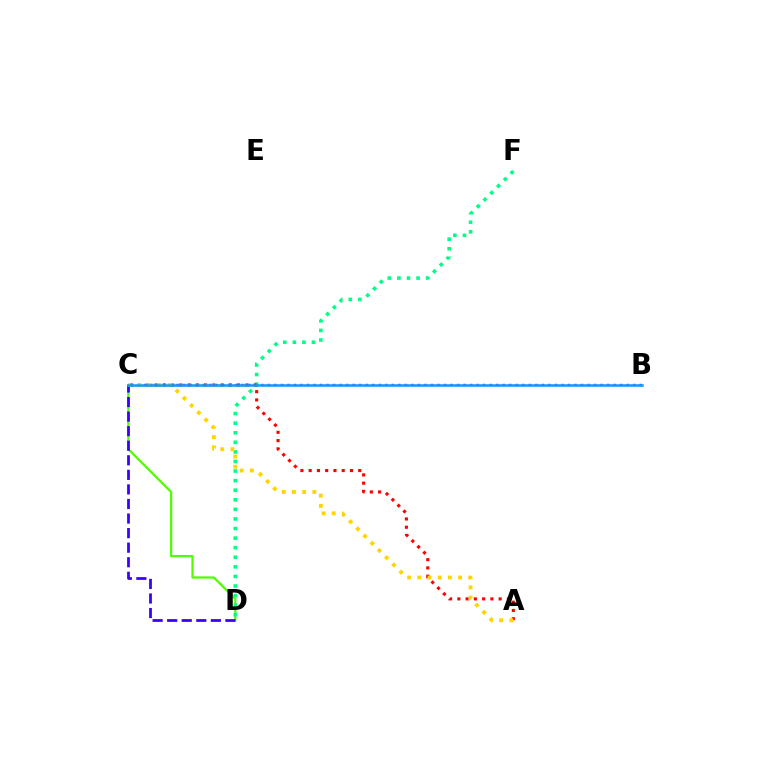{('C', 'D'): [{'color': '#4fff00', 'line_style': 'solid', 'thickness': 1.62}, {'color': '#3700ff', 'line_style': 'dashed', 'thickness': 1.98}], ('B', 'C'): [{'color': '#ff00ed', 'line_style': 'dotted', 'thickness': 1.77}, {'color': '#009eff', 'line_style': 'solid', 'thickness': 1.81}], ('D', 'F'): [{'color': '#00ff86', 'line_style': 'dotted', 'thickness': 2.6}], ('A', 'C'): [{'color': '#ff0000', 'line_style': 'dotted', 'thickness': 2.24}, {'color': '#ffd500', 'line_style': 'dotted', 'thickness': 2.77}]}